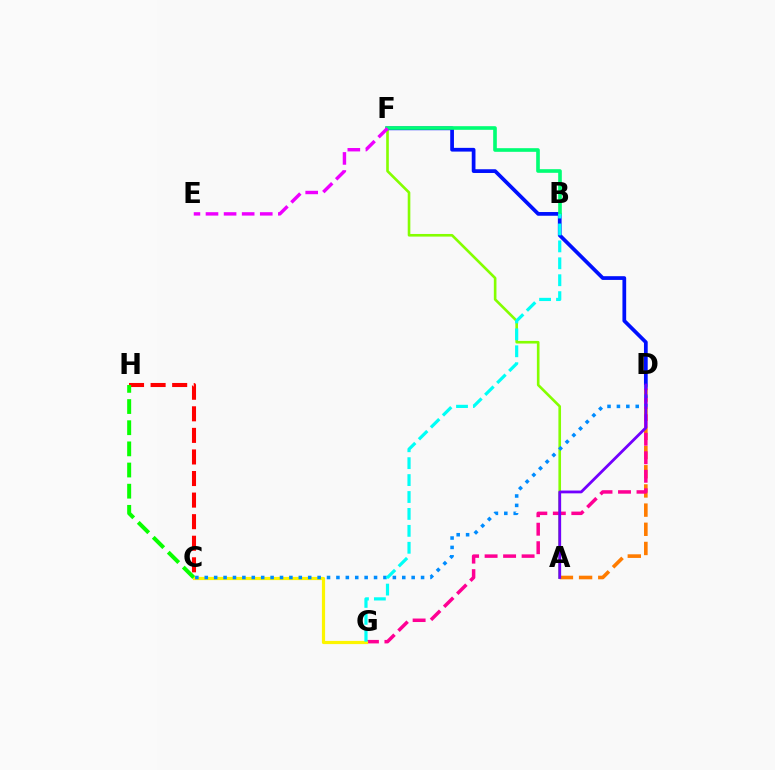{('A', 'D'): [{'color': '#ff7c00', 'line_style': 'dashed', 'thickness': 2.61}, {'color': '#7200ff', 'line_style': 'solid', 'thickness': 2.02}], ('C', 'H'): [{'color': '#ff0000', 'line_style': 'dashed', 'thickness': 2.93}, {'color': '#08ff00', 'line_style': 'dashed', 'thickness': 2.87}], ('A', 'F'): [{'color': '#84ff00', 'line_style': 'solid', 'thickness': 1.89}], ('D', 'F'): [{'color': '#0010ff', 'line_style': 'solid', 'thickness': 2.68}], ('D', 'G'): [{'color': '#ff0094', 'line_style': 'dashed', 'thickness': 2.51}], ('C', 'G'): [{'color': '#fcf500', 'line_style': 'solid', 'thickness': 2.3}], ('B', 'F'): [{'color': '#00ff74', 'line_style': 'solid', 'thickness': 2.61}], ('E', 'F'): [{'color': '#ee00ff', 'line_style': 'dashed', 'thickness': 2.46}], ('C', 'D'): [{'color': '#008cff', 'line_style': 'dotted', 'thickness': 2.56}], ('B', 'G'): [{'color': '#00fff6', 'line_style': 'dashed', 'thickness': 2.3}]}